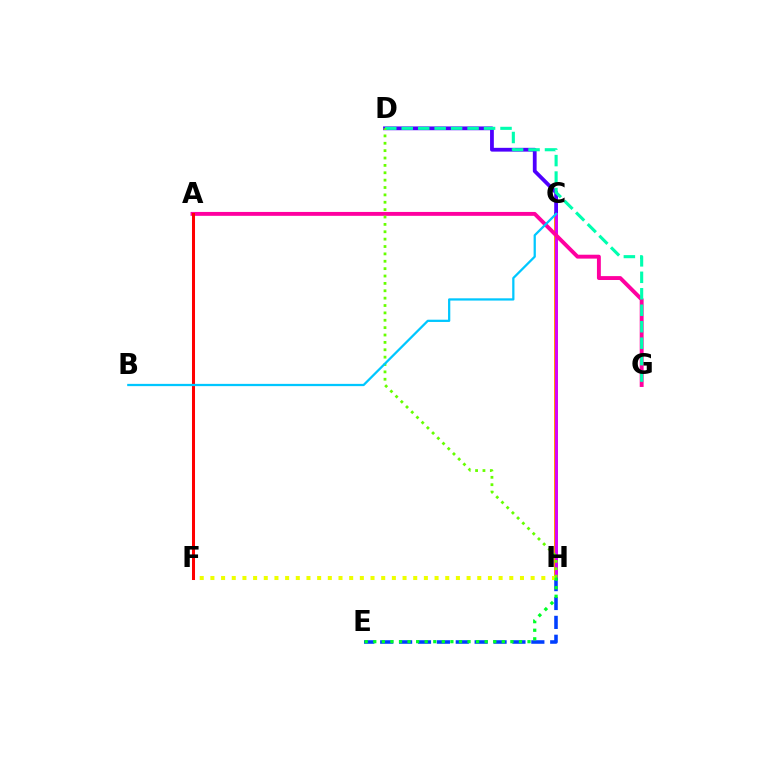{('C', 'H'): [{'color': '#ff8800', 'line_style': 'solid', 'thickness': 2.8}, {'color': '#d600ff', 'line_style': 'solid', 'thickness': 2.08}], ('C', 'D'): [{'color': '#4f00ff', 'line_style': 'solid', 'thickness': 2.72}], ('E', 'H'): [{'color': '#003fff', 'line_style': 'dashed', 'thickness': 2.57}, {'color': '#00ff27', 'line_style': 'dotted', 'thickness': 2.33}], ('A', 'G'): [{'color': '#ff00a0', 'line_style': 'solid', 'thickness': 2.81}], ('D', 'G'): [{'color': '#00ffaf', 'line_style': 'dashed', 'thickness': 2.24}], ('F', 'H'): [{'color': '#eeff00', 'line_style': 'dotted', 'thickness': 2.9}], ('D', 'H'): [{'color': '#66ff00', 'line_style': 'dotted', 'thickness': 2.0}], ('A', 'F'): [{'color': '#ff0000', 'line_style': 'solid', 'thickness': 2.18}], ('B', 'C'): [{'color': '#00c7ff', 'line_style': 'solid', 'thickness': 1.62}]}